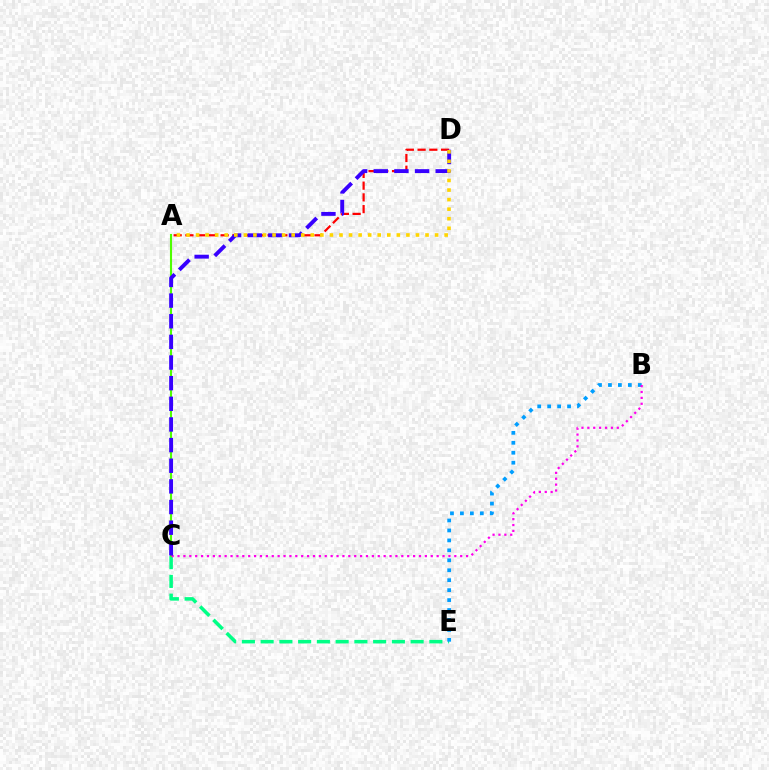{('C', 'E'): [{'color': '#00ff86', 'line_style': 'dashed', 'thickness': 2.55}], ('A', 'C'): [{'color': '#4fff00', 'line_style': 'solid', 'thickness': 1.52}], ('B', 'E'): [{'color': '#009eff', 'line_style': 'dotted', 'thickness': 2.7}], ('B', 'C'): [{'color': '#ff00ed', 'line_style': 'dotted', 'thickness': 1.6}], ('A', 'D'): [{'color': '#ff0000', 'line_style': 'dashed', 'thickness': 1.59}, {'color': '#ffd500', 'line_style': 'dotted', 'thickness': 2.6}], ('C', 'D'): [{'color': '#3700ff', 'line_style': 'dashed', 'thickness': 2.8}]}